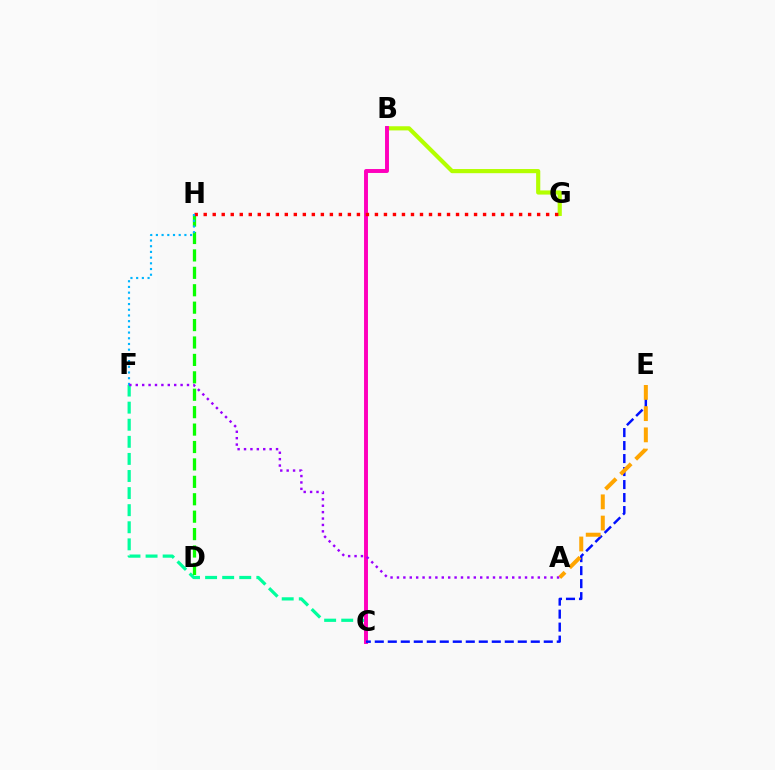{('B', 'G'): [{'color': '#b3ff00', 'line_style': 'solid', 'thickness': 2.99}], ('C', 'F'): [{'color': '#00ff9d', 'line_style': 'dashed', 'thickness': 2.32}], ('B', 'C'): [{'color': '#ff00bd', 'line_style': 'solid', 'thickness': 2.83}], ('C', 'E'): [{'color': '#0010ff', 'line_style': 'dashed', 'thickness': 1.77}], ('D', 'H'): [{'color': '#08ff00', 'line_style': 'dashed', 'thickness': 2.37}], ('A', 'E'): [{'color': '#ffa500', 'line_style': 'dashed', 'thickness': 2.88}], ('G', 'H'): [{'color': '#ff0000', 'line_style': 'dotted', 'thickness': 2.45}], ('F', 'H'): [{'color': '#00b5ff', 'line_style': 'dotted', 'thickness': 1.55}], ('A', 'F'): [{'color': '#9b00ff', 'line_style': 'dotted', 'thickness': 1.74}]}